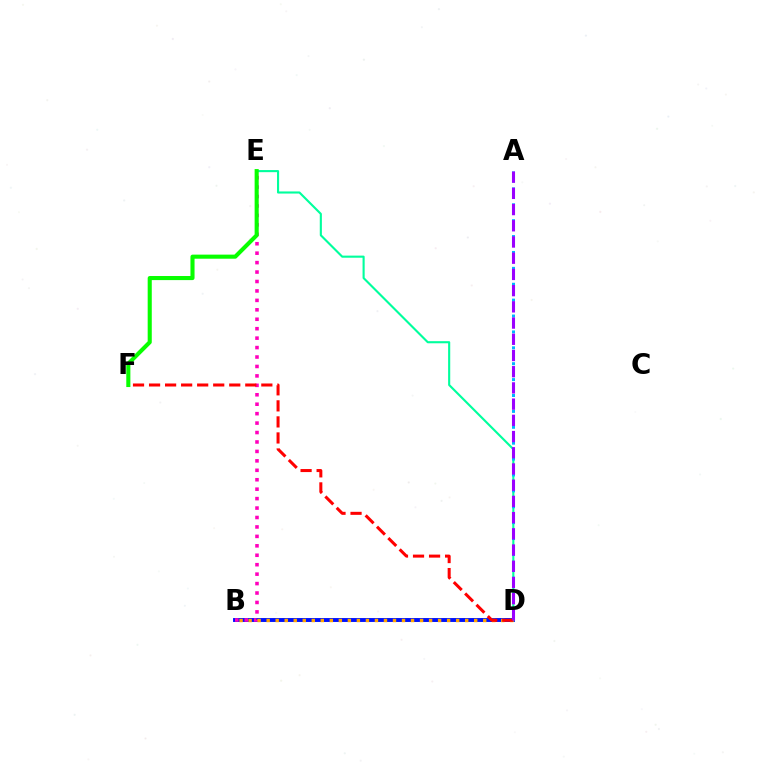{('B', 'D'): [{'color': '#b3ff00', 'line_style': 'dotted', 'thickness': 2.57}, {'color': '#0010ff', 'line_style': 'solid', 'thickness': 2.81}, {'color': '#ffa500', 'line_style': 'dotted', 'thickness': 2.45}], ('B', 'E'): [{'color': '#ff00bd', 'line_style': 'dotted', 'thickness': 2.56}], ('D', 'E'): [{'color': '#00ff9d', 'line_style': 'solid', 'thickness': 1.52}], ('A', 'D'): [{'color': '#00b5ff', 'line_style': 'dotted', 'thickness': 2.16}, {'color': '#9b00ff', 'line_style': 'dashed', 'thickness': 2.2}], ('D', 'F'): [{'color': '#ff0000', 'line_style': 'dashed', 'thickness': 2.18}], ('E', 'F'): [{'color': '#08ff00', 'line_style': 'solid', 'thickness': 2.94}]}